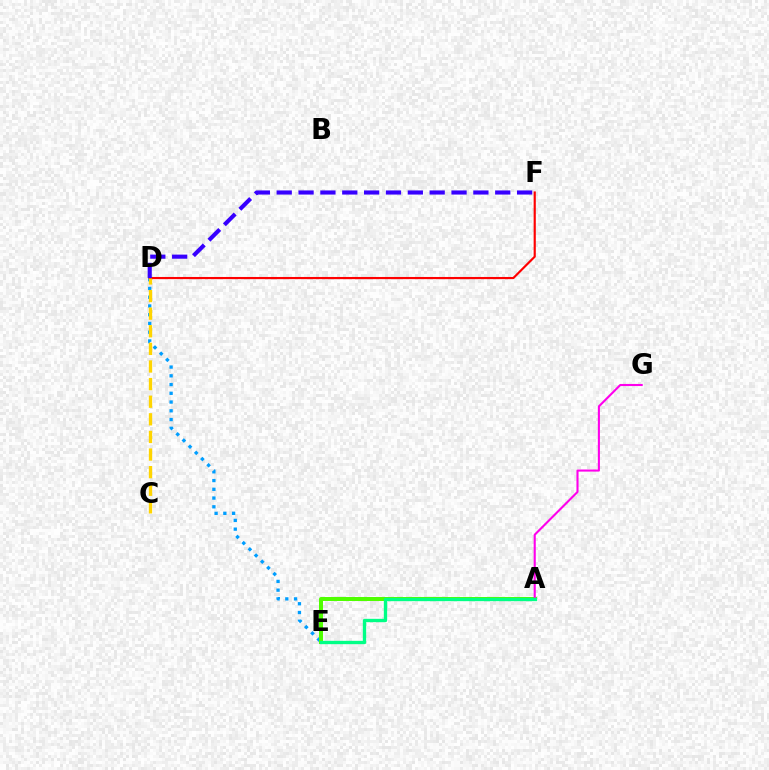{('D', 'E'): [{'color': '#009eff', 'line_style': 'dotted', 'thickness': 2.38}], ('D', 'F'): [{'color': '#ff0000', 'line_style': 'solid', 'thickness': 1.56}, {'color': '#3700ff', 'line_style': 'dashed', 'thickness': 2.97}], ('A', 'E'): [{'color': '#4fff00', 'line_style': 'solid', 'thickness': 2.87}, {'color': '#00ff86', 'line_style': 'solid', 'thickness': 2.41}], ('A', 'G'): [{'color': '#ff00ed', 'line_style': 'solid', 'thickness': 1.51}], ('C', 'D'): [{'color': '#ffd500', 'line_style': 'dashed', 'thickness': 2.39}]}